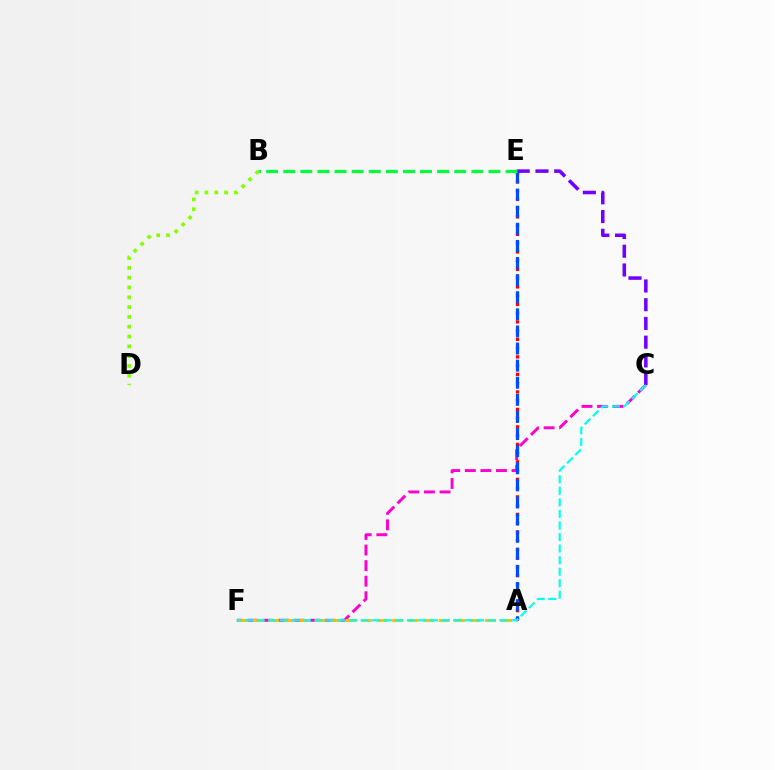{('C', 'F'): [{'color': '#ff00cf', 'line_style': 'dashed', 'thickness': 2.11}, {'color': '#00fff6', 'line_style': 'dashed', 'thickness': 1.57}], ('A', 'E'): [{'color': '#ff0000', 'line_style': 'dotted', 'thickness': 2.38}, {'color': '#004bff', 'line_style': 'dashed', 'thickness': 2.32}], ('A', 'F'): [{'color': '#ffbd00', 'line_style': 'dashed', 'thickness': 2.1}], ('C', 'E'): [{'color': '#7200ff', 'line_style': 'dashed', 'thickness': 2.55}], ('B', 'E'): [{'color': '#00ff39', 'line_style': 'dashed', 'thickness': 2.32}], ('B', 'D'): [{'color': '#84ff00', 'line_style': 'dotted', 'thickness': 2.67}]}